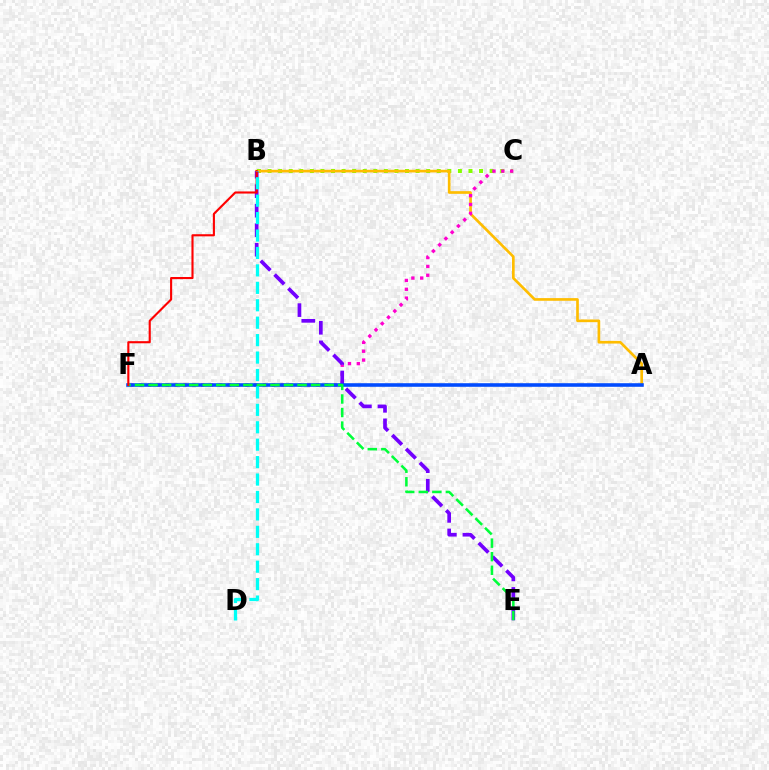{('B', 'C'): [{'color': '#84ff00', 'line_style': 'dotted', 'thickness': 2.87}], ('A', 'B'): [{'color': '#ffbd00', 'line_style': 'solid', 'thickness': 1.92}], ('C', 'F'): [{'color': '#ff00cf', 'line_style': 'dotted', 'thickness': 2.4}], ('B', 'E'): [{'color': '#7200ff', 'line_style': 'dashed', 'thickness': 2.65}], ('A', 'F'): [{'color': '#004bff', 'line_style': 'solid', 'thickness': 2.58}], ('E', 'F'): [{'color': '#00ff39', 'line_style': 'dashed', 'thickness': 1.84}], ('B', 'F'): [{'color': '#ff0000', 'line_style': 'solid', 'thickness': 1.53}], ('B', 'D'): [{'color': '#00fff6', 'line_style': 'dashed', 'thickness': 2.37}]}